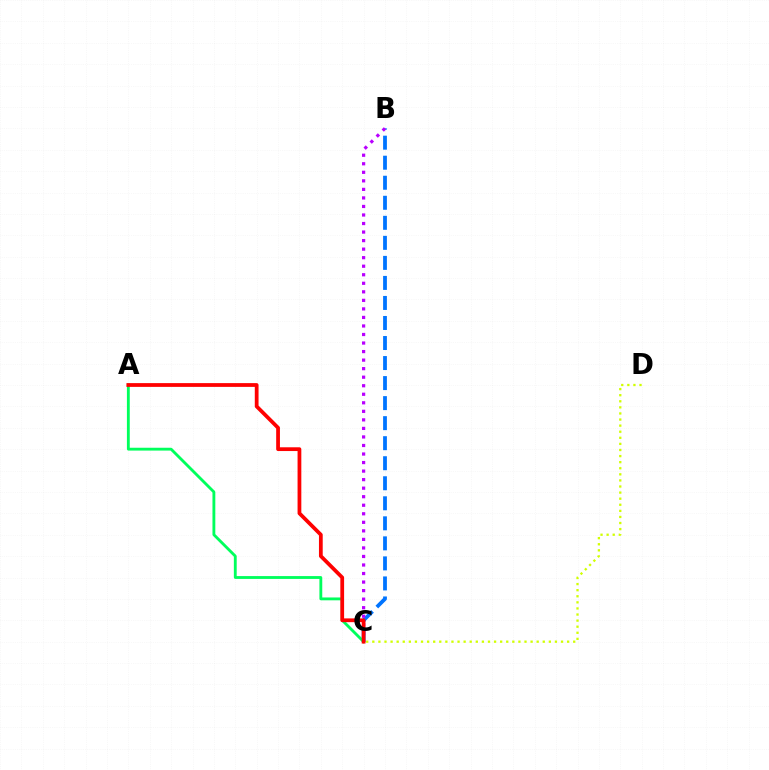{('B', 'C'): [{'color': '#0074ff', 'line_style': 'dashed', 'thickness': 2.72}, {'color': '#b900ff', 'line_style': 'dotted', 'thickness': 2.32}], ('A', 'C'): [{'color': '#00ff5c', 'line_style': 'solid', 'thickness': 2.05}, {'color': '#ff0000', 'line_style': 'solid', 'thickness': 2.71}], ('C', 'D'): [{'color': '#d1ff00', 'line_style': 'dotted', 'thickness': 1.65}]}